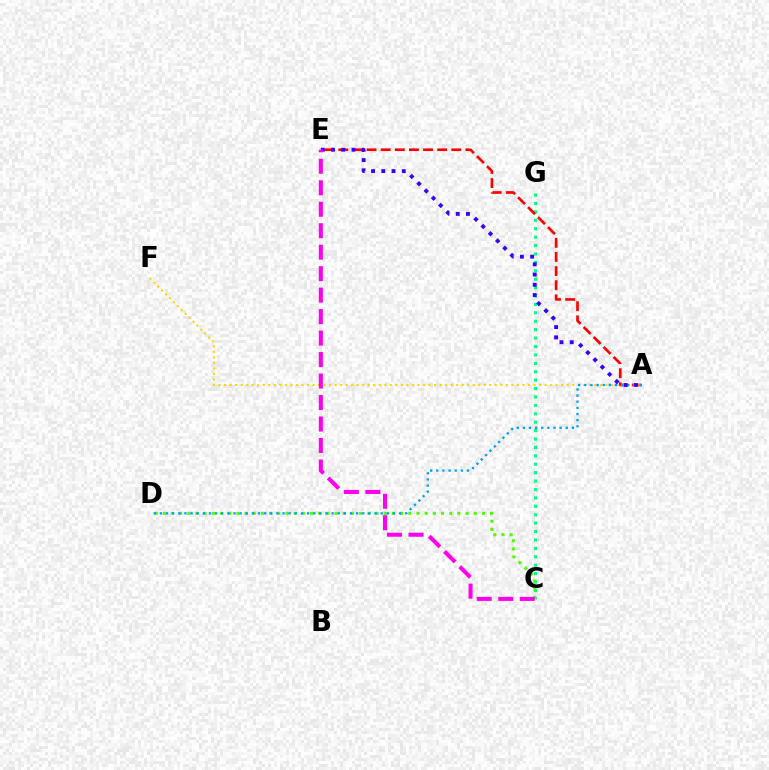{('C', 'G'): [{'color': '#00ff86', 'line_style': 'dotted', 'thickness': 2.29}], ('A', 'E'): [{'color': '#ff0000', 'line_style': 'dashed', 'thickness': 1.92}, {'color': '#3700ff', 'line_style': 'dotted', 'thickness': 2.78}], ('A', 'F'): [{'color': '#ffd500', 'line_style': 'dotted', 'thickness': 1.5}], ('C', 'D'): [{'color': '#4fff00', 'line_style': 'dotted', 'thickness': 2.22}], ('A', 'D'): [{'color': '#009eff', 'line_style': 'dotted', 'thickness': 1.67}], ('C', 'E'): [{'color': '#ff00ed', 'line_style': 'dashed', 'thickness': 2.92}]}